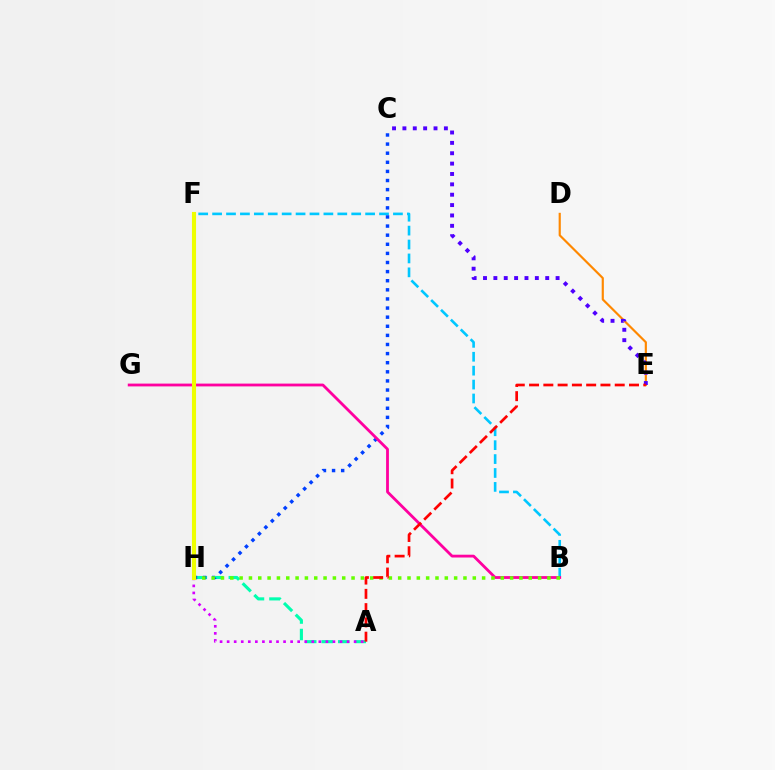{('A', 'F'): [{'color': '#00ffaf', 'line_style': 'dashed', 'thickness': 2.24}], ('D', 'E'): [{'color': '#ff8800', 'line_style': 'solid', 'thickness': 1.56}], ('B', 'F'): [{'color': '#00c7ff', 'line_style': 'dashed', 'thickness': 1.89}], ('F', 'H'): [{'color': '#00ff27', 'line_style': 'solid', 'thickness': 2.0}, {'color': '#eeff00', 'line_style': 'solid', 'thickness': 2.95}], ('C', 'H'): [{'color': '#003fff', 'line_style': 'dotted', 'thickness': 2.48}], ('C', 'E'): [{'color': '#4f00ff', 'line_style': 'dotted', 'thickness': 2.82}], ('B', 'G'): [{'color': '#ff00a0', 'line_style': 'solid', 'thickness': 2.02}], ('B', 'H'): [{'color': '#66ff00', 'line_style': 'dotted', 'thickness': 2.53}], ('A', 'H'): [{'color': '#d600ff', 'line_style': 'dotted', 'thickness': 1.92}], ('A', 'E'): [{'color': '#ff0000', 'line_style': 'dashed', 'thickness': 1.94}]}